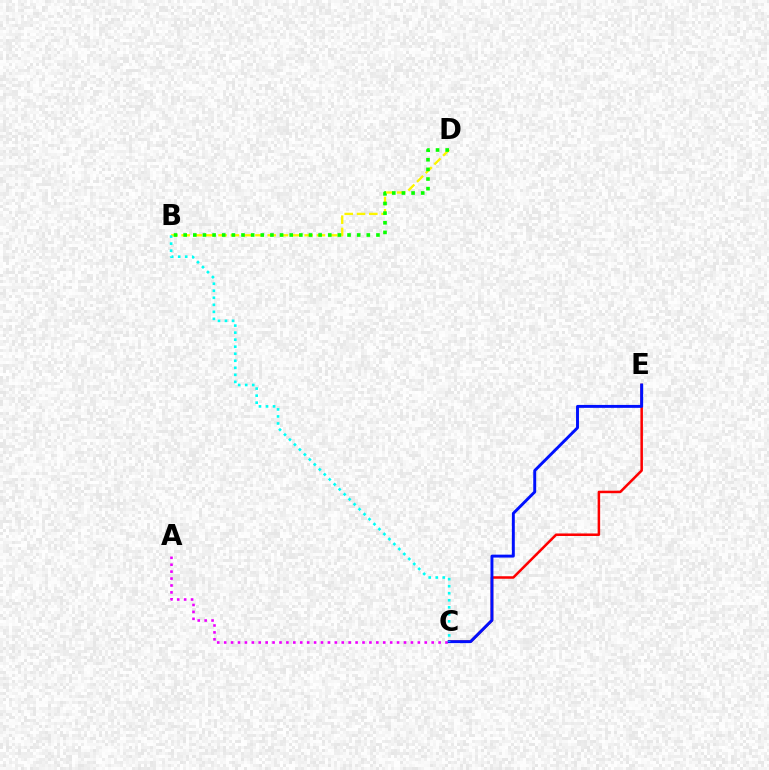{('C', 'E'): [{'color': '#ff0000', 'line_style': 'solid', 'thickness': 1.82}, {'color': '#0010ff', 'line_style': 'solid', 'thickness': 2.11}], ('B', 'D'): [{'color': '#fcf500', 'line_style': 'dashed', 'thickness': 1.67}, {'color': '#08ff00', 'line_style': 'dotted', 'thickness': 2.62}], ('A', 'C'): [{'color': '#ee00ff', 'line_style': 'dotted', 'thickness': 1.88}], ('B', 'C'): [{'color': '#00fff6', 'line_style': 'dotted', 'thickness': 1.91}]}